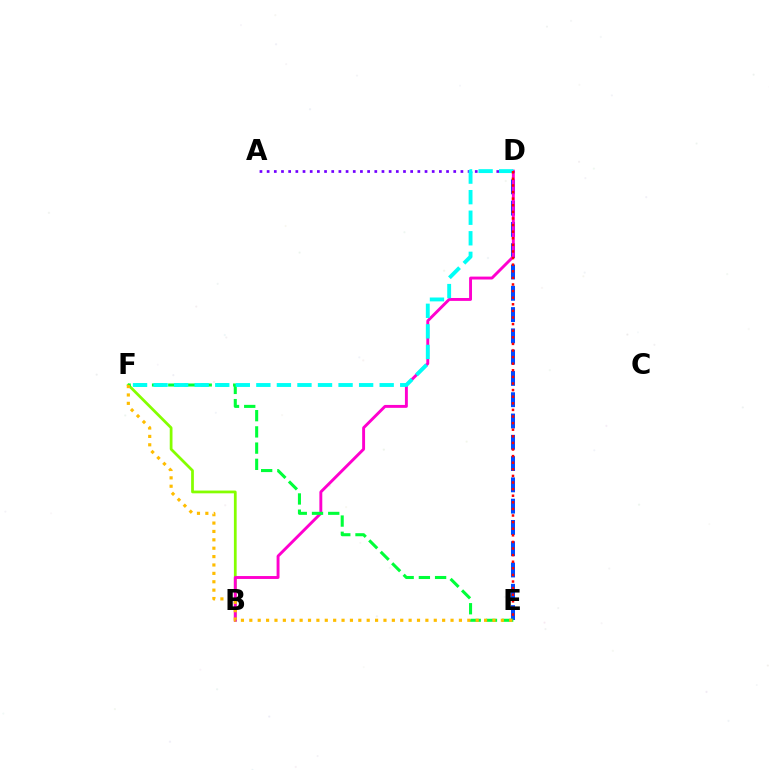{('D', 'E'): [{'color': '#004bff', 'line_style': 'dashed', 'thickness': 2.89}, {'color': '#ff0000', 'line_style': 'dotted', 'thickness': 1.79}], ('B', 'F'): [{'color': '#84ff00', 'line_style': 'solid', 'thickness': 1.98}], ('B', 'D'): [{'color': '#ff00cf', 'line_style': 'solid', 'thickness': 2.09}], ('E', 'F'): [{'color': '#00ff39', 'line_style': 'dashed', 'thickness': 2.2}, {'color': '#ffbd00', 'line_style': 'dotted', 'thickness': 2.28}], ('A', 'D'): [{'color': '#7200ff', 'line_style': 'dotted', 'thickness': 1.95}], ('D', 'F'): [{'color': '#00fff6', 'line_style': 'dashed', 'thickness': 2.79}]}